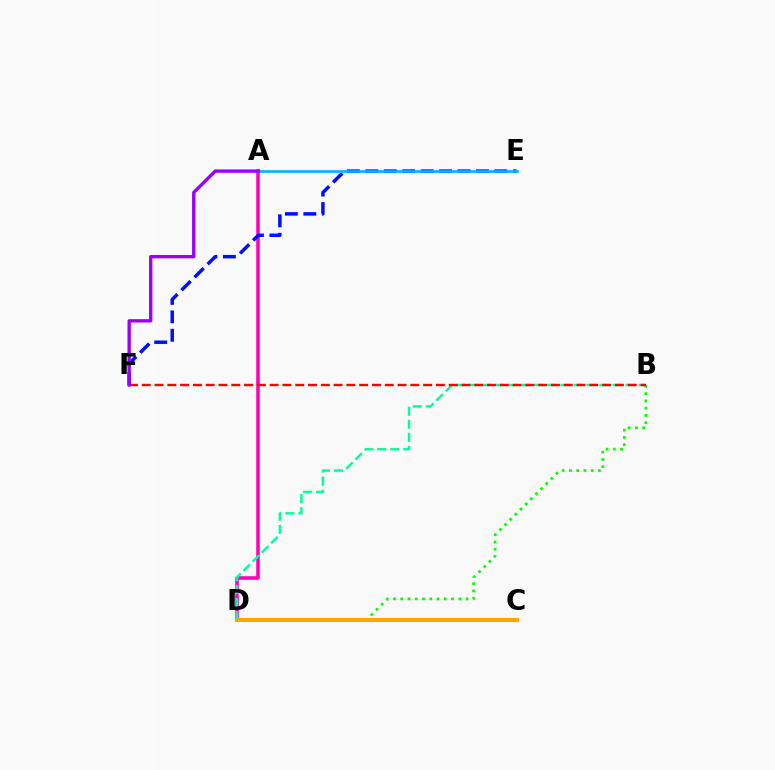{('A', 'D'): [{'color': '#ff00bd', 'line_style': 'solid', 'thickness': 2.56}], ('B', 'D'): [{'color': '#08ff00', 'line_style': 'dotted', 'thickness': 1.97}, {'color': '#00ff9d', 'line_style': 'dashed', 'thickness': 1.77}], ('C', 'D'): [{'color': '#b3ff00', 'line_style': 'solid', 'thickness': 1.69}, {'color': '#ffa500', 'line_style': 'solid', 'thickness': 2.94}], ('E', 'F'): [{'color': '#0010ff', 'line_style': 'dashed', 'thickness': 2.51}], ('B', 'F'): [{'color': '#ff0000', 'line_style': 'dashed', 'thickness': 1.74}], ('A', 'E'): [{'color': '#00b5ff', 'line_style': 'solid', 'thickness': 1.89}], ('A', 'F'): [{'color': '#9b00ff', 'line_style': 'solid', 'thickness': 2.42}]}